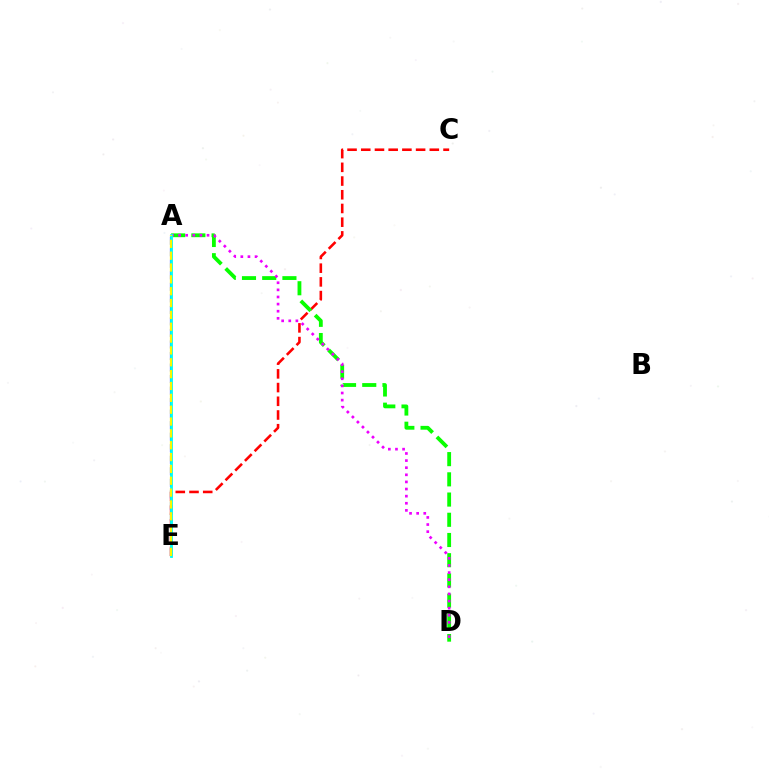{('C', 'E'): [{'color': '#ff0000', 'line_style': 'dashed', 'thickness': 1.86}], ('A', 'D'): [{'color': '#08ff00', 'line_style': 'dashed', 'thickness': 2.75}, {'color': '#ee00ff', 'line_style': 'dotted', 'thickness': 1.93}], ('A', 'E'): [{'color': '#0010ff', 'line_style': 'dashed', 'thickness': 1.57}, {'color': '#00fff6', 'line_style': 'solid', 'thickness': 2.02}, {'color': '#fcf500', 'line_style': 'dashed', 'thickness': 1.61}]}